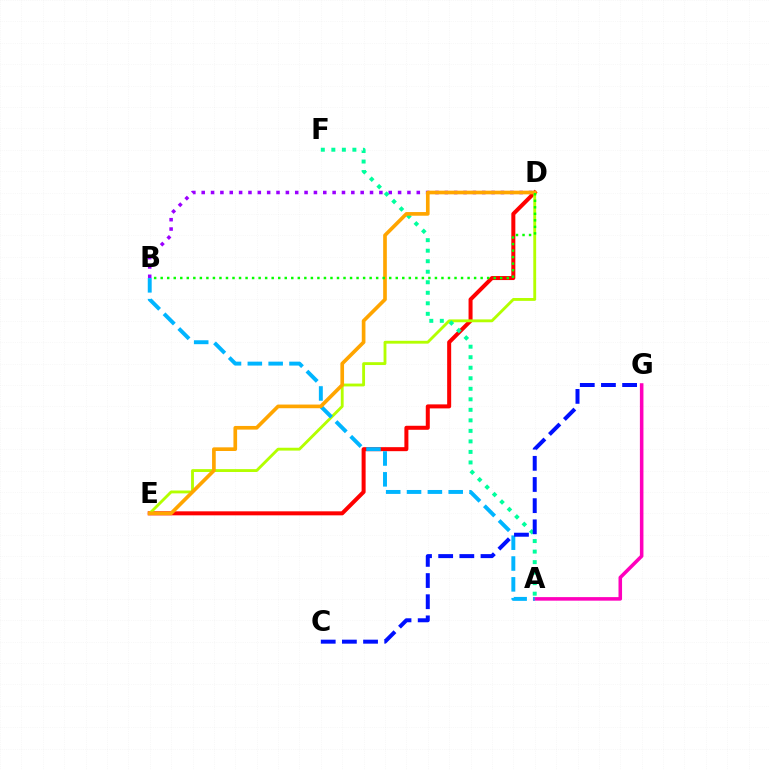{('B', 'D'): [{'color': '#9b00ff', 'line_style': 'dotted', 'thickness': 2.54}, {'color': '#08ff00', 'line_style': 'dotted', 'thickness': 1.77}], ('A', 'G'): [{'color': '#ff00bd', 'line_style': 'solid', 'thickness': 2.56}], ('D', 'E'): [{'color': '#ff0000', 'line_style': 'solid', 'thickness': 2.89}, {'color': '#b3ff00', 'line_style': 'solid', 'thickness': 2.06}, {'color': '#ffa500', 'line_style': 'solid', 'thickness': 2.64}], ('A', 'F'): [{'color': '#00ff9d', 'line_style': 'dotted', 'thickness': 2.86}], ('A', 'B'): [{'color': '#00b5ff', 'line_style': 'dashed', 'thickness': 2.83}], ('C', 'G'): [{'color': '#0010ff', 'line_style': 'dashed', 'thickness': 2.88}]}